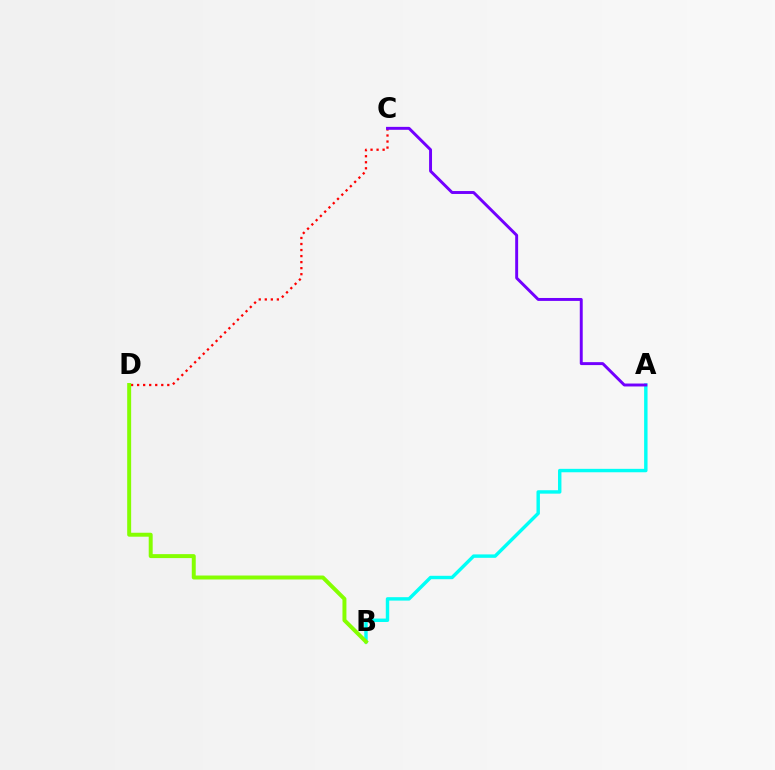{('C', 'D'): [{'color': '#ff0000', 'line_style': 'dotted', 'thickness': 1.64}], ('A', 'B'): [{'color': '#00fff6', 'line_style': 'solid', 'thickness': 2.46}], ('B', 'D'): [{'color': '#84ff00', 'line_style': 'solid', 'thickness': 2.85}], ('A', 'C'): [{'color': '#7200ff', 'line_style': 'solid', 'thickness': 2.11}]}